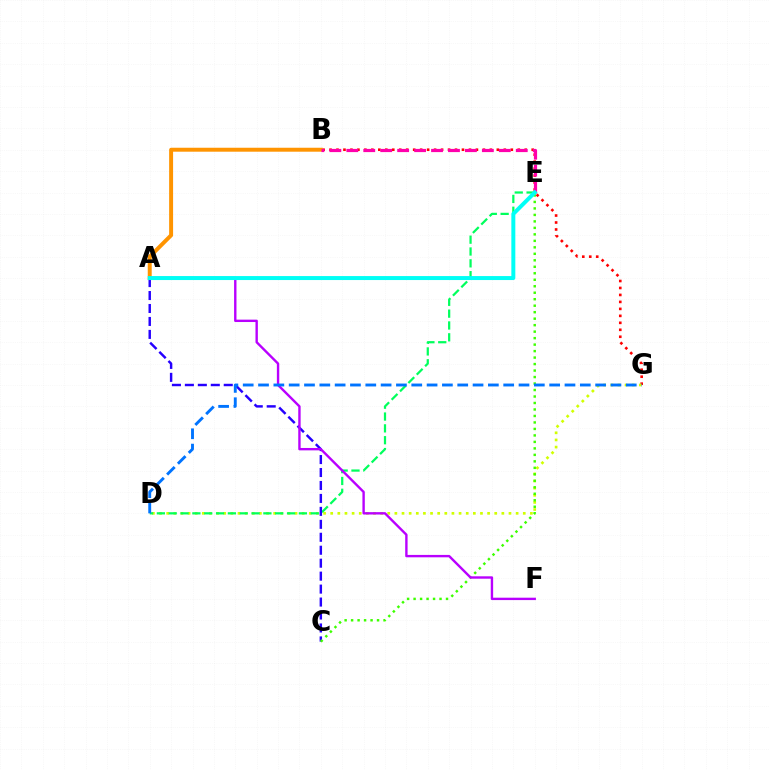{('B', 'G'): [{'color': '#ff0000', 'line_style': 'dotted', 'thickness': 1.89}], ('D', 'G'): [{'color': '#d1ff00', 'line_style': 'dotted', 'thickness': 1.94}, {'color': '#0074ff', 'line_style': 'dashed', 'thickness': 2.08}], ('D', 'E'): [{'color': '#00ff5c', 'line_style': 'dashed', 'thickness': 1.61}], ('A', 'B'): [{'color': '#ff9400', 'line_style': 'solid', 'thickness': 2.85}], ('B', 'E'): [{'color': '#ff00ac', 'line_style': 'dashed', 'thickness': 2.3}], ('A', 'C'): [{'color': '#2500ff', 'line_style': 'dashed', 'thickness': 1.76}], ('C', 'E'): [{'color': '#3dff00', 'line_style': 'dotted', 'thickness': 1.76}], ('A', 'F'): [{'color': '#b900ff', 'line_style': 'solid', 'thickness': 1.72}], ('A', 'E'): [{'color': '#00fff6', 'line_style': 'solid', 'thickness': 2.87}]}